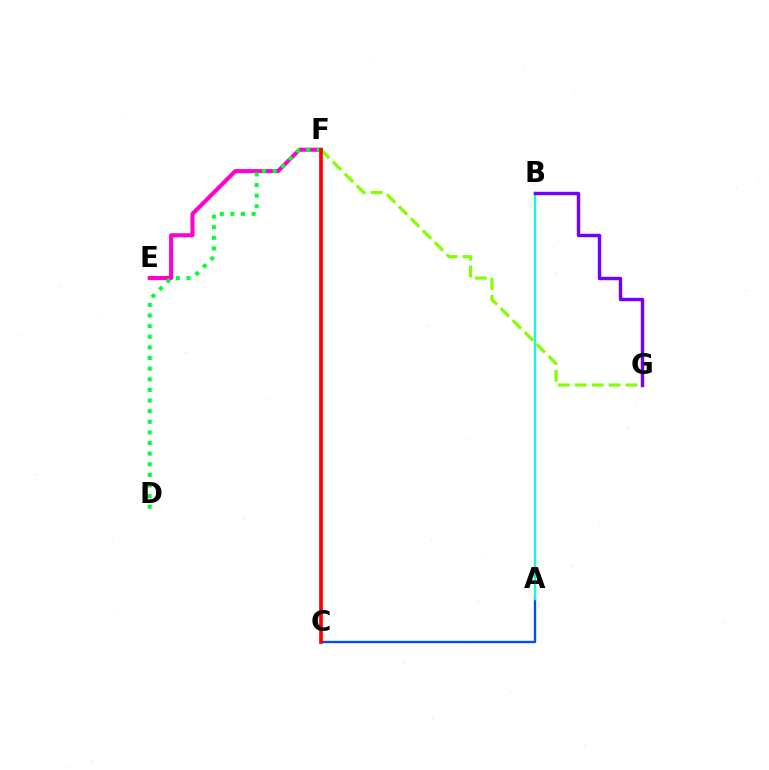{('A', 'C'): [{'color': '#004bff', 'line_style': 'solid', 'thickness': 1.69}], ('A', 'B'): [{'color': '#ffbd00', 'line_style': 'solid', 'thickness': 1.72}, {'color': '#00fff6', 'line_style': 'solid', 'thickness': 1.5}], ('E', 'F'): [{'color': '#ff00cf', 'line_style': 'solid', 'thickness': 2.93}], ('D', 'F'): [{'color': '#00ff39', 'line_style': 'dotted', 'thickness': 2.89}], ('B', 'G'): [{'color': '#7200ff', 'line_style': 'solid', 'thickness': 2.45}], ('F', 'G'): [{'color': '#84ff00', 'line_style': 'dashed', 'thickness': 2.3}], ('C', 'F'): [{'color': '#ff0000', 'line_style': 'solid', 'thickness': 2.67}]}